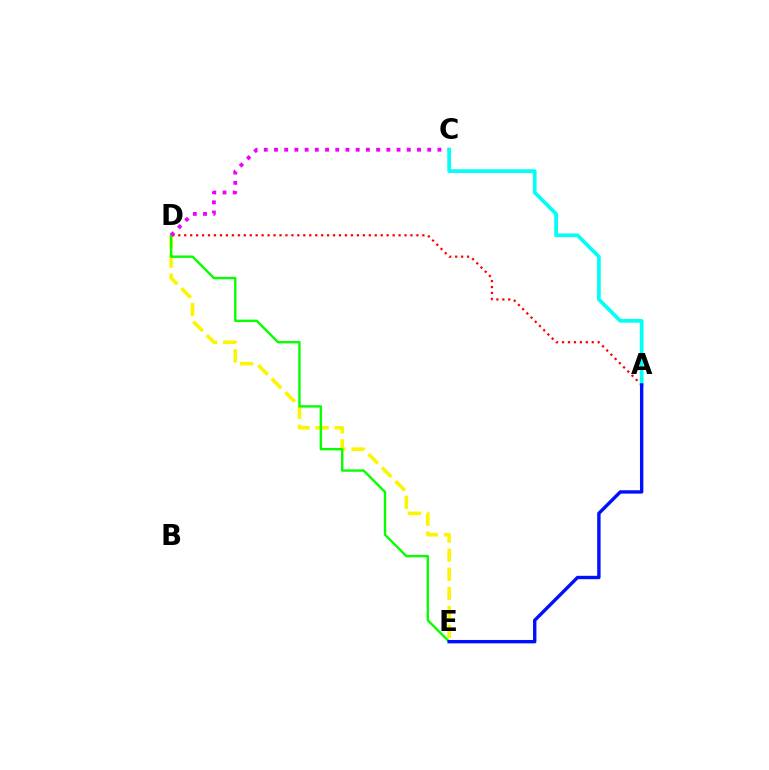{('D', 'E'): [{'color': '#fcf500', 'line_style': 'dashed', 'thickness': 2.6}, {'color': '#08ff00', 'line_style': 'solid', 'thickness': 1.73}], ('A', 'D'): [{'color': '#ff0000', 'line_style': 'dotted', 'thickness': 1.62}], ('C', 'D'): [{'color': '#ee00ff', 'line_style': 'dotted', 'thickness': 2.78}], ('A', 'C'): [{'color': '#00fff6', 'line_style': 'solid', 'thickness': 2.67}], ('A', 'E'): [{'color': '#0010ff', 'line_style': 'solid', 'thickness': 2.44}]}